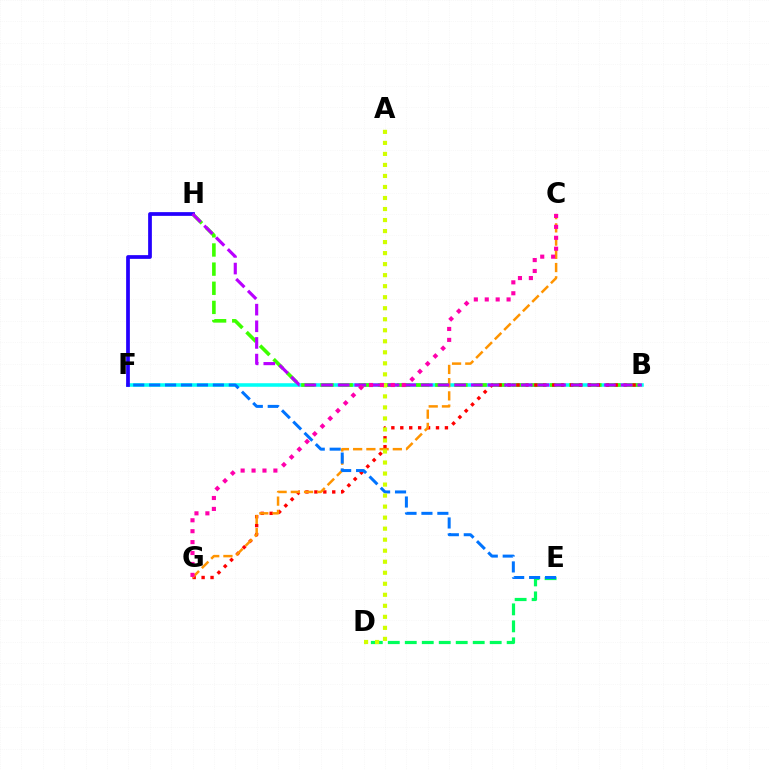{('D', 'E'): [{'color': '#00ff5c', 'line_style': 'dashed', 'thickness': 2.31}], ('B', 'F'): [{'color': '#00fff6', 'line_style': 'solid', 'thickness': 2.56}], ('B', 'H'): [{'color': '#3dff00', 'line_style': 'dashed', 'thickness': 2.6}, {'color': '#b900ff', 'line_style': 'dashed', 'thickness': 2.26}], ('B', 'G'): [{'color': '#ff0000', 'line_style': 'dotted', 'thickness': 2.43}], ('F', 'H'): [{'color': '#2500ff', 'line_style': 'solid', 'thickness': 2.69}], ('C', 'G'): [{'color': '#ff9400', 'line_style': 'dashed', 'thickness': 1.8}, {'color': '#ff00ac', 'line_style': 'dotted', 'thickness': 2.97}], ('E', 'F'): [{'color': '#0074ff', 'line_style': 'dashed', 'thickness': 2.16}], ('A', 'D'): [{'color': '#d1ff00', 'line_style': 'dotted', 'thickness': 2.99}]}